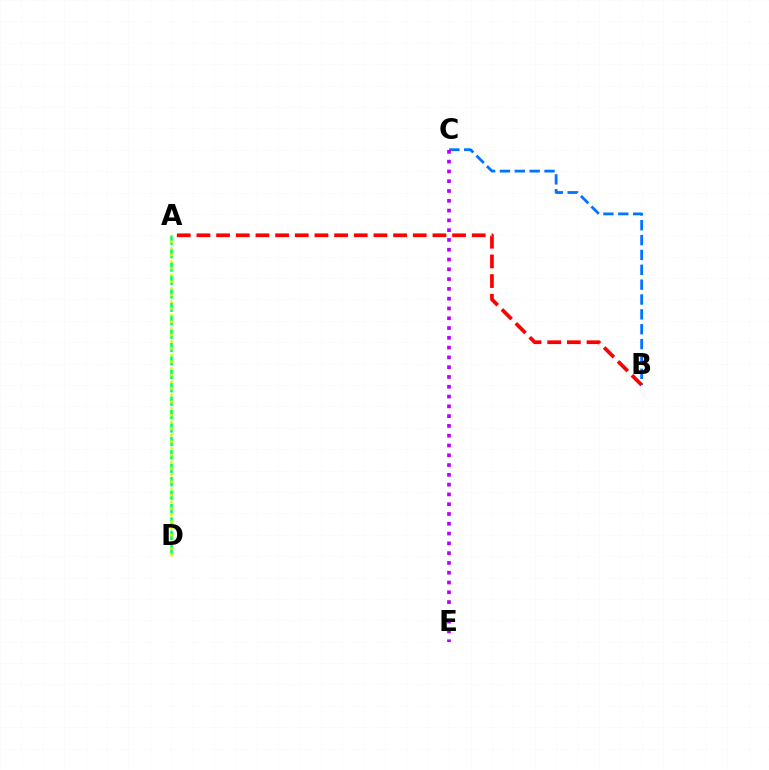{('B', 'C'): [{'color': '#0074ff', 'line_style': 'dashed', 'thickness': 2.02}], ('A', 'D'): [{'color': '#00ff5c', 'line_style': 'dashed', 'thickness': 1.82}, {'color': '#d1ff00', 'line_style': 'dotted', 'thickness': 1.81}], ('A', 'B'): [{'color': '#ff0000', 'line_style': 'dashed', 'thickness': 2.67}], ('C', 'E'): [{'color': '#b900ff', 'line_style': 'dotted', 'thickness': 2.66}]}